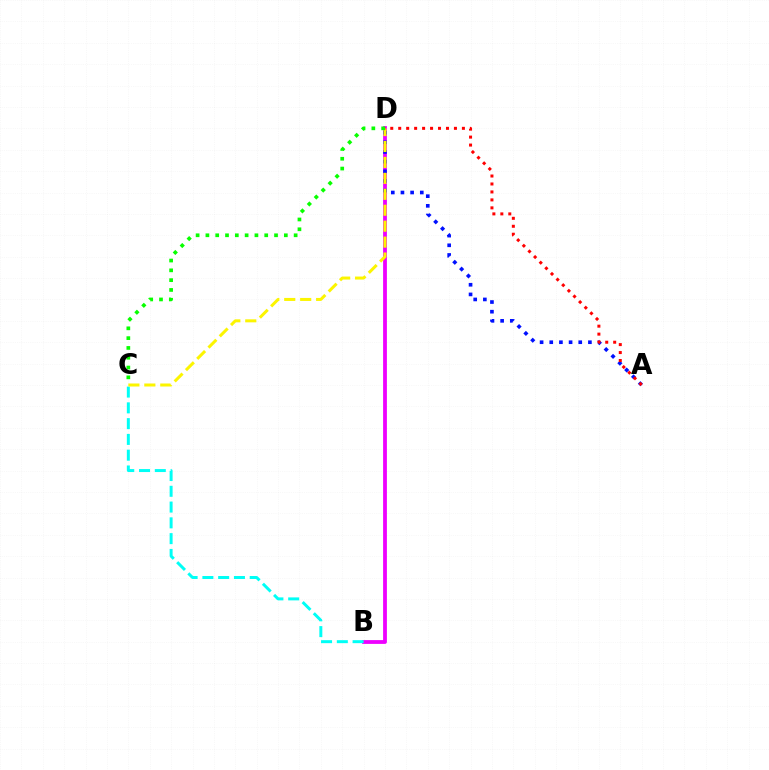{('B', 'D'): [{'color': '#ee00ff', 'line_style': 'solid', 'thickness': 2.74}], ('B', 'C'): [{'color': '#00fff6', 'line_style': 'dashed', 'thickness': 2.14}], ('A', 'D'): [{'color': '#0010ff', 'line_style': 'dotted', 'thickness': 2.63}, {'color': '#ff0000', 'line_style': 'dotted', 'thickness': 2.16}], ('C', 'D'): [{'color': '#fcf500', 'line_style': 'dashed', 'thickness': 2.17}, {'color': '#08ff00', 'line_style': 'dotted', 'thickness': 2.66}]}